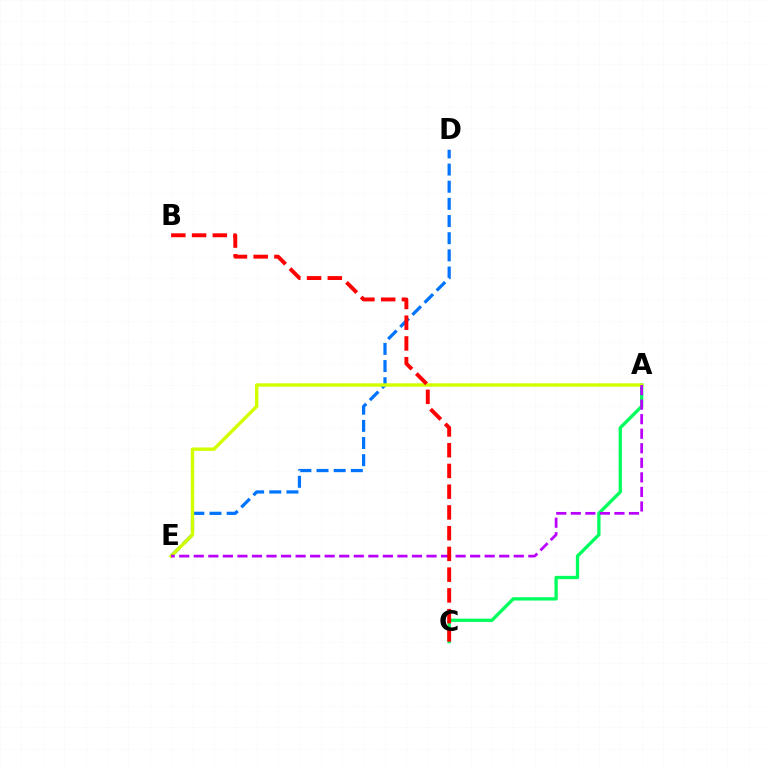{('D', 'E'): [{'color': '#0074ff', 'line_style': 'dashed', 'thickness': 2.33}], ('A', 'C'): [{'color': '#00ff5c', 'line_style': 'solid', 'thickness': 2.38}], ('A', 'E'): [{'color': '#d1ff00', 'line_style': 'solid', 'thickness': 2.45}, {'color': '#b900ff', 'line_style': 'dashed', 'thickness': 1.98}], ('B', 'C'): [{'color': '#ff0000', 'line_style': 'dashed', 'thickness': 2.82}]}